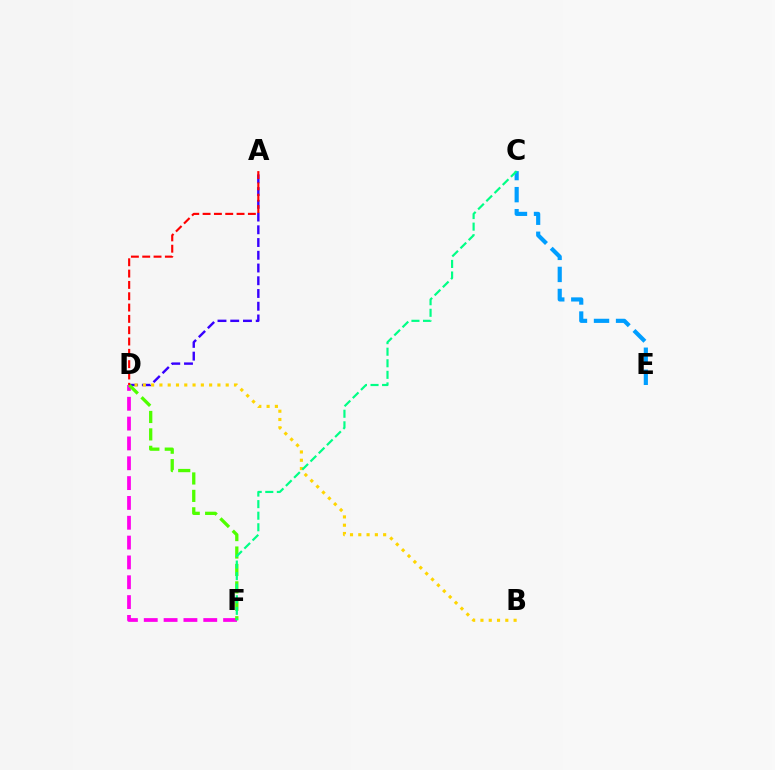{('D', 'F'): [{'color': '#ff00ed', 'line_style': 'dashed', 'thickness': 2.69}, {'color': '#4fff00', 'line_style': 'dashed', 'thickness': 2.37}], ('C', 'E'): [{'color': '#009eff', 'line_style': 'dashed', 'thickness': 3.0}], ('A', 'D'): [{'color': '#3700ff', 'line_style': 'dashed', 'thickness': 1.73}, {'color': '#ff0000', 'line_style': 'dashed', 'thickness': 1.54}], ('B', 'D'): [{'color': '#ffd500', 'line_style': 'dotted', 'thickness': 2.25}], ('C', 'F'): [{'color': '#00ff86', 'line_style': 'dashed', 'thickness': 1.57}]}